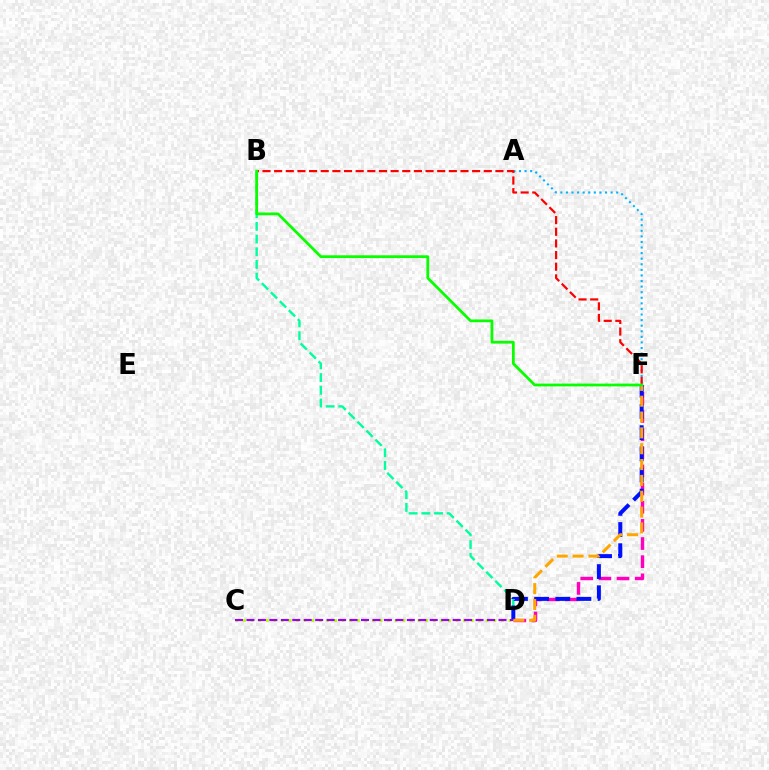{('B', 'D'): [{'color': '#00ff9d', 'line_style': 'dashed', 'thickness': 1.73}], ('D', 'F'): [{'color': '#ff00bd', 'line_style': 'dashed', 'thickness': 2.47}, {'color': '#0010ff', 'line_style': 'dashed', 'thickness': 2.87}, {'color': '#ffa500', 'line_style': 'dashed', 'thickness': 2.15}], ('C', 'D'): [{'color': '#b3ff00', 'line_style': 'dotted', 'thickness': 2.06}, {'color': '#9b00ff', 'line_style': 'dashed', 'thickness': 1.56}], ('A', 'F'): [{'color': '#00b5ff', 'line_style': 'dotted', 'thickness': 1.52}], ('B', 'F'): [{'color': '#ff0000', 'line_style': 'dashed', 'thickness': 1.58}, {'color': '#08ff00', 'line_style': 'solid', 'thickness': 1.99}]}